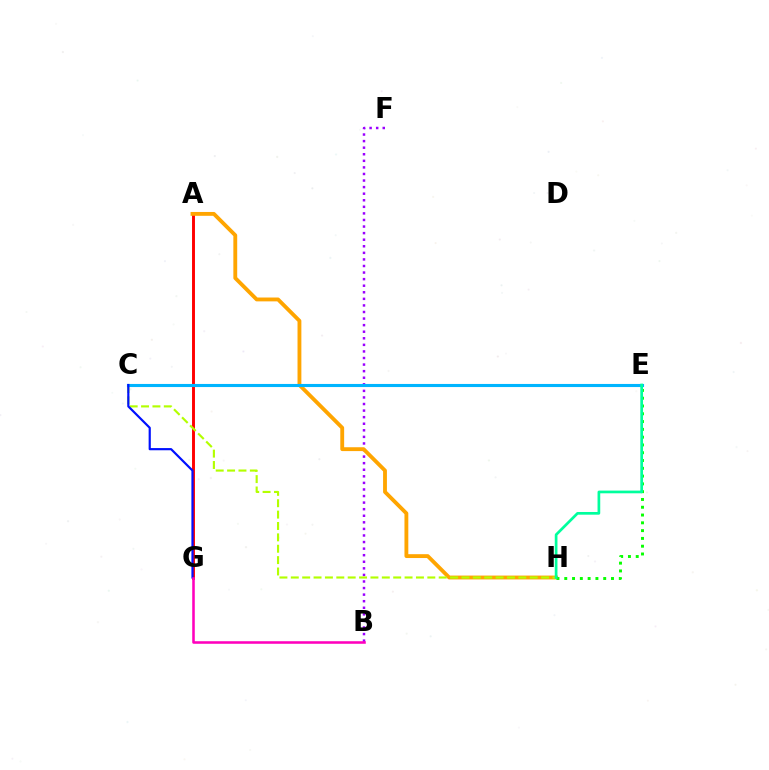{('B', 'F'): [{'color': '#9b00ff', 'line_style': 'dotted', 'thickness': 1.79}], ('A', 'G'): [{'color': '#ff0000', 'line_style': 'solid', 'thickness': 2.1}], ('A', 'H'): [{'color': '#ffa500', 'line_style': 'solid', 'thickness': 2.77}], ('C', 'H'): [{'color': '#b3ff00', 'line_style': 'dashed', 'thickness': 1.55}], ('E', 'H'): [{'color': '#08ff00', 'line_style': 'dotted', 'thickness': 2.12}, {'color': '#00ff9d', 'line_style': 'solid', 'thickness': 1.94}], ('C', 'E'): [{'color': '#00b5ff', 'line_style': 'solid', 'thickness': 2.23}], ('C', 'G'): [{'color': '#0010ff', 'line_style': 'solid', 'thickness': 1.57}], ('B', 'G'): [{'color': '#ff00bd', 'line_style': 'solid', 'thickness': 1.84}]}